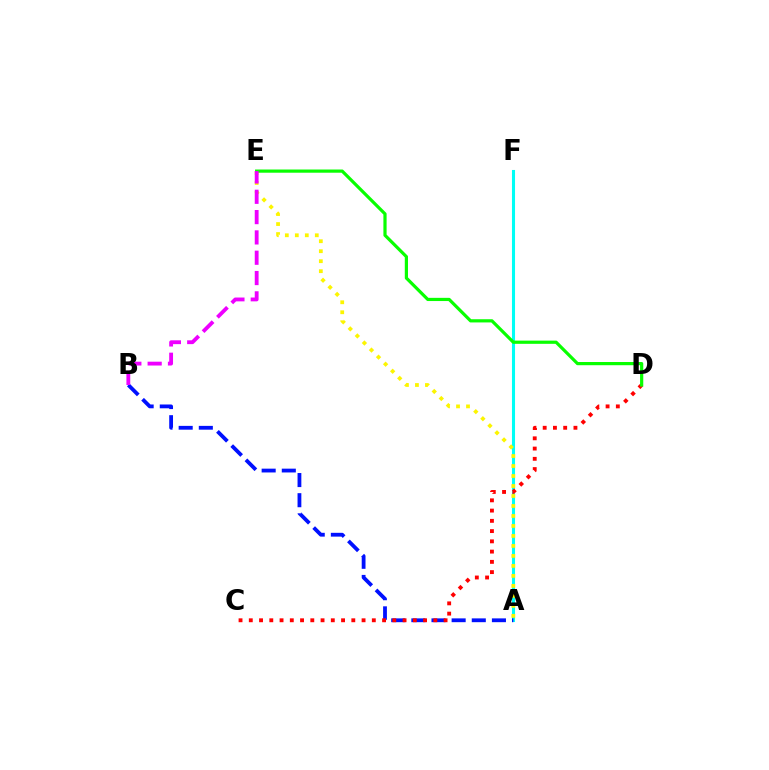{('A', 'F'): [{'color': '#00fff6', 'line_style': 'solid', 'thickness': 2.21}], ('A', 'E'): [{'color': '#fcf500', 'line_style': 'dotted', 'thickness': 2.71}], ('A', 'B'): [{'color': '#0010ff', 'line_style': 'dashed', 'thickness': 2.74}], ('C', 'D'): [{'color': '#ff0000', 'line_style': 'dotted', 'thickness': 2.79}], ('D', 'E'): [{'color': '#08ff00', 'line_style': 'solid', 'thickness': 2.3}], ('B', 'E'): [{'color': '#ee00ff', 'line_style': 'dashed', 'thickness': 2.76}]}